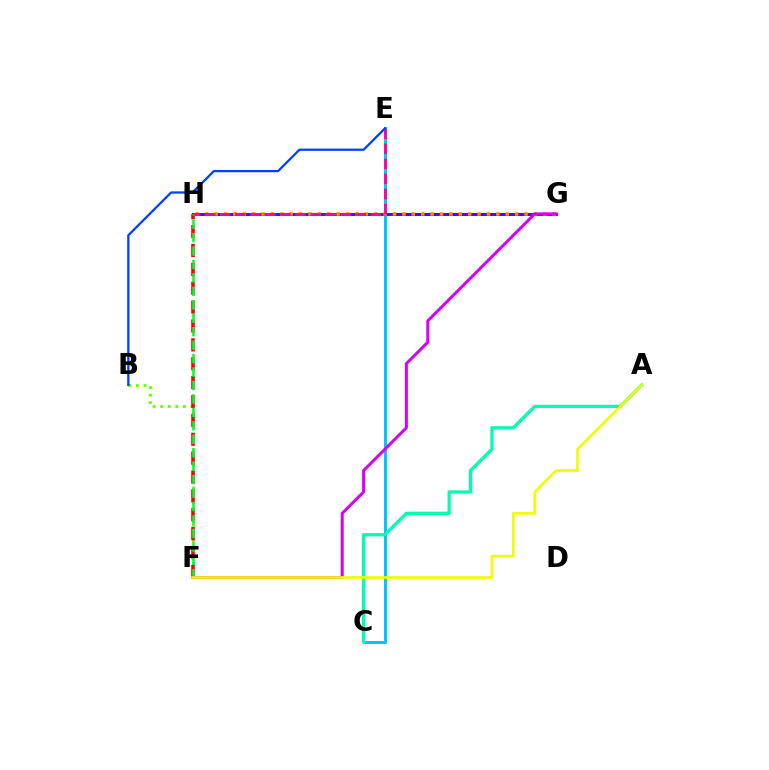{('C', 'E'): [{'color': '#00c7ff', 'line_style': 'solid', 'thickness': 2.18}], ('G', 'H'): [{'color': '#4f00ff', 'line_style': 'solid', 'thickness': 2.15}, {'color': '#ff8800', 'line_style': 'dotted', 'thickness': 2.55}], ('B', 'F'): [{'color': '#66ff00', 'line_style': 'dotted', 'thickness': 2.05}], ('A', 'C'): [{'color': '#00ffaf', 'line_style': 'solid', 'thickness': 2.35}], ('F', 'H'): [{'color': '#ff0000', 'line_style': 'dashed', 'thickness': 2.56}, {'color': '#00ff27', 'line_style': 'dashed', 'thickness': 1.83}], ('E', 'H'): [{'color': '#ff00a0', 'line_style': 'dashed', 'thickness': 2.05}], ('F', 'G'): [{'color': '#d600ff', 'line_style': 'solid', 'thickness': 2.16}], ('B', 'E'): [{'color': '#003fff', 'line_style': 'solid', 'thickness': 1.62}], ('A', 'F'): [{'color': '#eeff00', 'line_style': 'solid', 'thickness': 1.92}]}